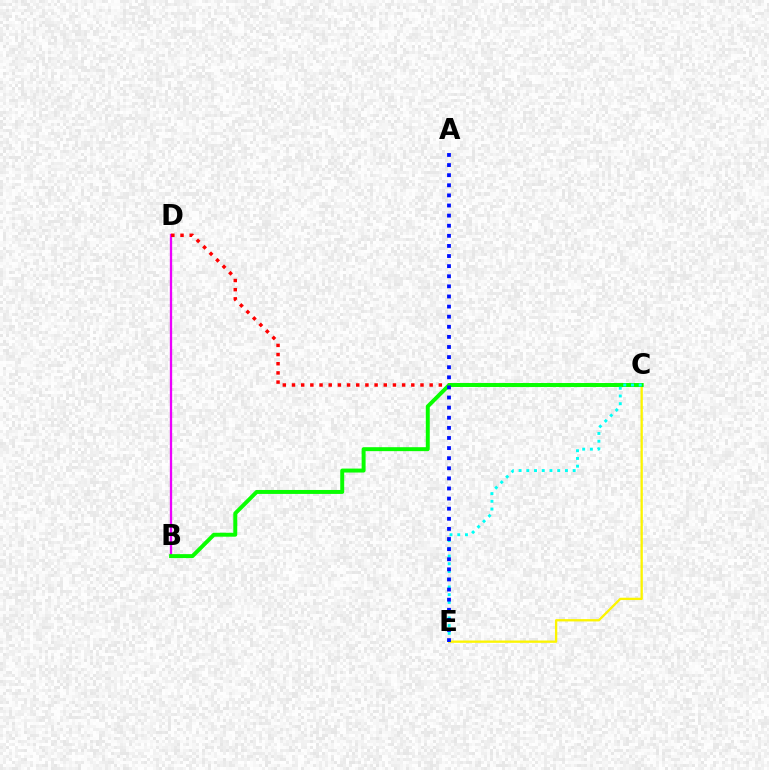{('B', 'D'): [{'color': '#ee00ff', 'line_style': 'solid', 'thickness': 1.66}], ('C', 'D'): [{'color': '#ff0000', 'line_style': 'dotted', 'thickness': 2.49}], ('C', 'E'): [{'color': '#fcf500', 'line_style': 'solid', 'thickness': 1.67}, {'color': '#00fff6', 'line_style': 'dotted', 'thickness': 2.1}], ('B', 'C'): [{'color': '#08ff00', 'line_style': 'solid', 'thickness': 2.85}], ('A', 'E'): [{'color': '#0010ff', 'line_style': 'dotted', 'thickness': 2.75}]}